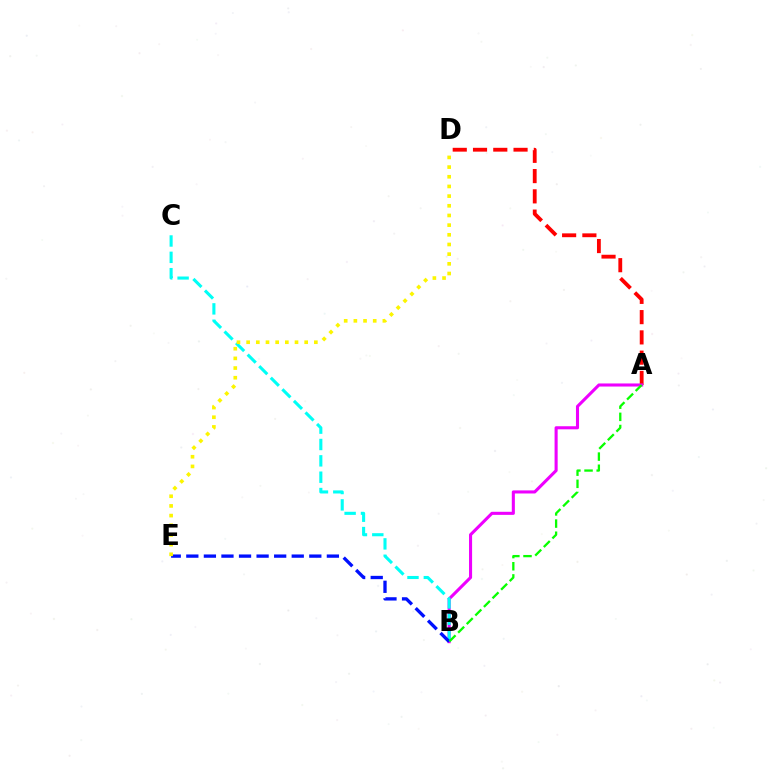{('A', 'D'): [{'color': '#ff0000', 'line_style': 'dashed', 'thickness': 2.75}], ('A', 'B'): [{'color': '#ee00ff', 'line_style': 'solid', 'thickness': 2.22}, {'color': '#08ff00', 'line_style': 'dashed', 'thickness': 1.65}], ('B', 'C'): [{'color': '#00fff6', 'line_style': 'dashed', 'thickness': 2.22}], ('B', 'E'): [{'color': '#0010ff', 'line_style': 'dashed', 'thickness': 2.39}], ('D', 'E'): [{'color': '#fcf500', 'line_style': 'dotted', 'thickness': 2.63}]}